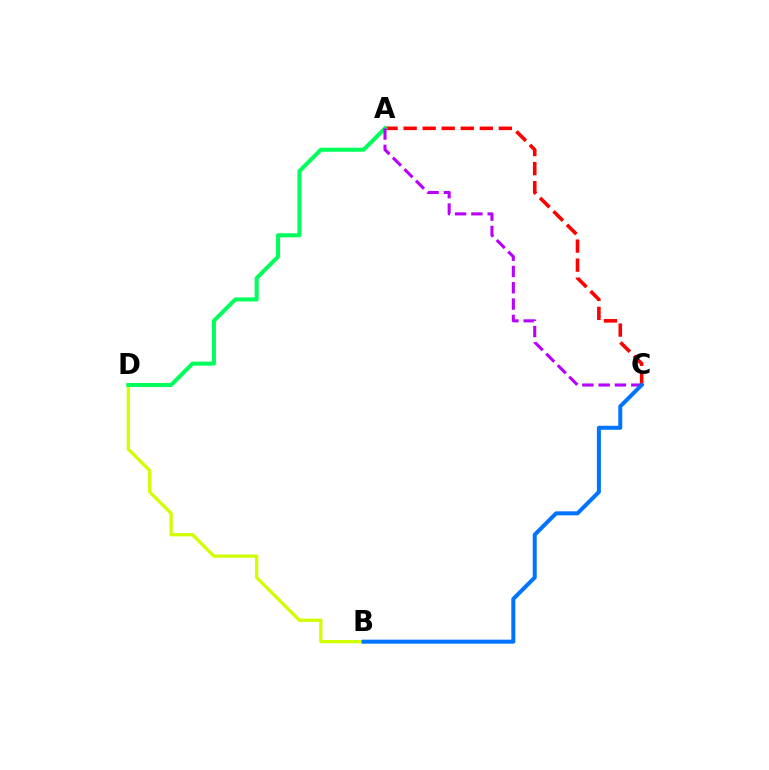{('A', 'C'): [{'color': '#ff0000', 'line_style': 'dashed', 'thickness': 2.59}, {'color': '#b900ff', 'line_style': 'dashed', 'thickness': 2.21}], ('B', 'D'): [{'color': '#d1ff00', 'line_style': 'solid', 'thickness': 2.36}], ('A', 'D'): [{'color': '#00ff5c', 'line_style': 'solid', 'thickness': 2.91}], ('B', 'C'): [{'color': '#0074ff', 'line_style': 'solid', 'thickness': 2.88}]}